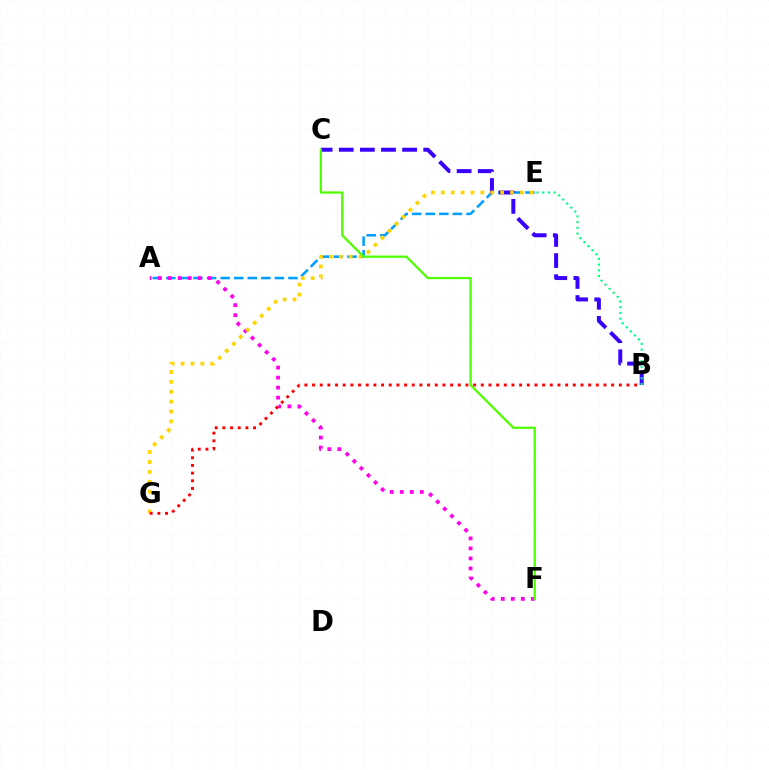{('A', 'E'): [{'color': '#009eff', 'line_style': 'dashed', 'thickness': 1.84}], ('B', 'C'): [{'color': '#3700ff', 'line_style': 'dashed', 'thickness': 2.87}], ('A', 'F'): [{'color': '#ff00ed', 'line_style': 'dotted', 'thickness': 2.72}], ('B', 'E'): [{'color': '#00ff86', 'line_style': 'dotted', 'thickness': 1.55}], ('E', 'G'): [{'color': '#ffd500', 'line_style': 'dotted', 'thickness': 2.69}], ('B', 'G'): [{'color': '#ff0000', 'line_style': 'dotted', 'thickness': 2.08}], ('C', 'F'): [{'color': '#4fff00', 'line_style': 'solid', 'thickness': 1.63}]}